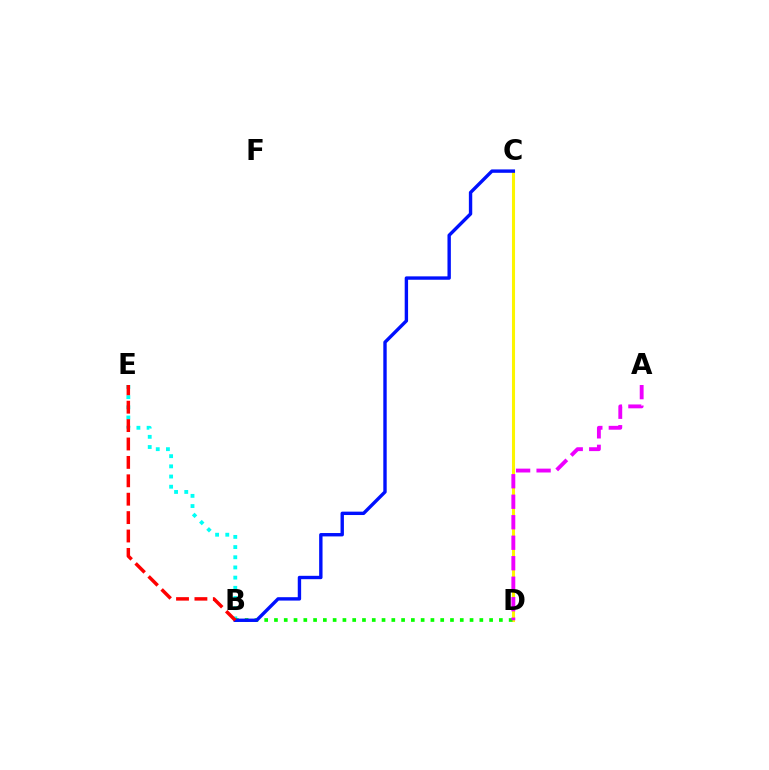{('C', 'D'): [{'color': '#fcf500', 'line_style': 'solid', 'thickness': 2.21}], ('B', 'E'): [{'color': '#00fff6', 'line_style': 'dotted', 'thickness': 2.77}, {'color': '#ff0000', 'line_style': 'dashed', 'thickness': 2.5}], ('B', 'D'): [{'color': '#08ff00', 'line_style': 'dotted', 'thickness': 2.66}], ('B', 'C'): [{'color': '#0010ff', 'line_style': 'solid', 'thickness': 2.44}], ('A', 'D'): [{'color': '#ee00ff', 'line_style': 'dashed', 'thickness': 2.78}]}